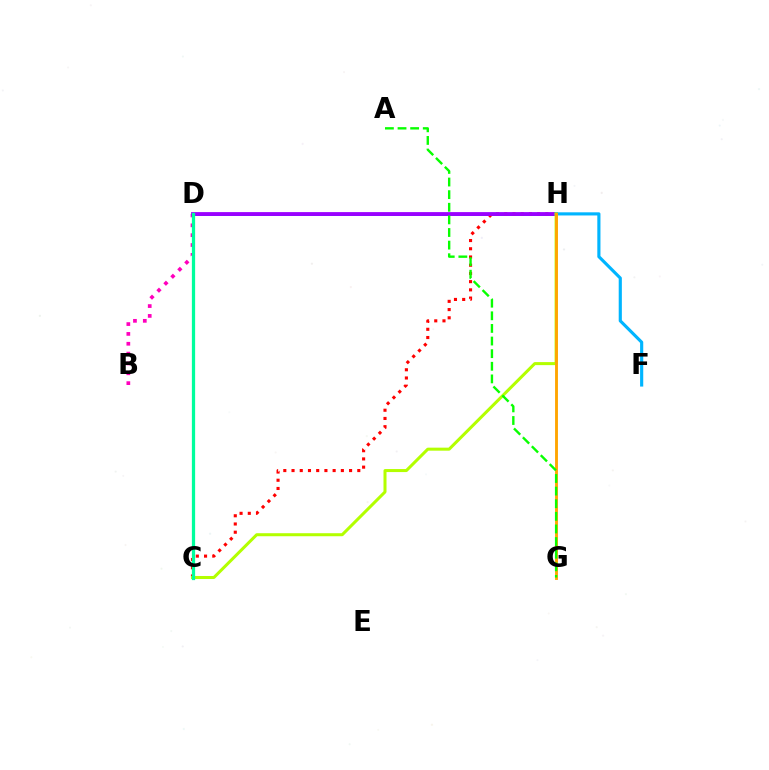{('D', 'H'): [{'color': '#0010ff', 'line_style': 'solid', 'thickness': 1.81}, {'color': '#9b00ff', 'line_style': 'solid', 'thickness': 2.73}], ('C', 'H'): [{'color': '#ff0000', 'line_style': 'dotted', 'thickness': 2.23}, {'color': '#b3ff00', 'line_style': 'solid', 'thickness': 2.18}], ('B', 'D'): [{'color': '#ff00bd', 'line_style': 'dotted', 'thickness': 2.68}], ('F', 'H'): [{'color': '#00b5ff', 'line_style': 'solid', 'thickness': 2.26}], ('C', 'D'): [{'color': '#00ff9d', 'line_style': 'solid', 'thickness': 2.34}], ('G', 'H'): [{'color': '#ffa500', 'line_style': 'solid', 'thickness': 2.07}], ('A', 'G'): [{'color': '#08ff00', 'line_style': 'dashed', 'thickness': 1.71}]}